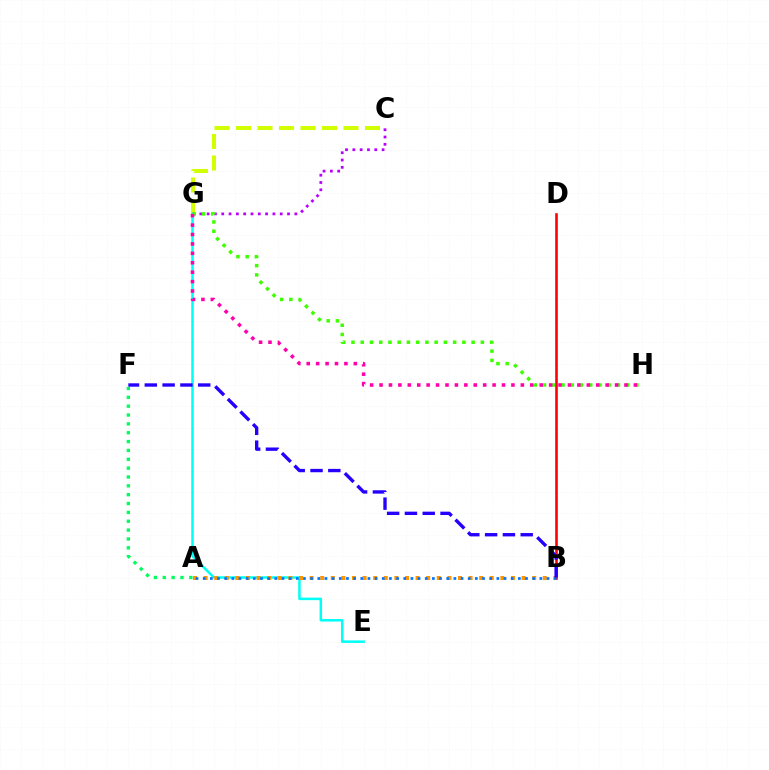{('C', 'G'): [{'color': '#d1ff00', 'line_style': 'dashed', 'thickness': 2.92}, {'color': '#b900ff', 'line_style': 'dotted', 'thickness': 1.99}], ('A', 'F'): [{'color': '#00ff5c', 'line_style': 'dotted', 'thickness': 2.41}], ('E', 'G'): [{'color': '#00fff6', 'line_style': 'solid', 'thickness': 1.81}], ('G', 'H'): [{'color': '#3dff00', 'line_style': 'dotted', 'thickness': 2.51}, {'color': '#ff00ac', 'line_style': 'dotted', 'thickness': 2.56}], ('A', 'B'): [{'color': '#ff9400', 'line_style': 'dotted', 'thickness': 2.88}, {'color': '#0074ff', 'line_style': 'dotted', 'thickness': 1.95}], ('B', 'D'): [{'color': '#ff0000', 'line_style': 'solid', 'thickness': 1.87}], ('B', 'F'): [{'color': '#2500ff', 'line_style': 'dashed', 'thickness': 2.42}]}